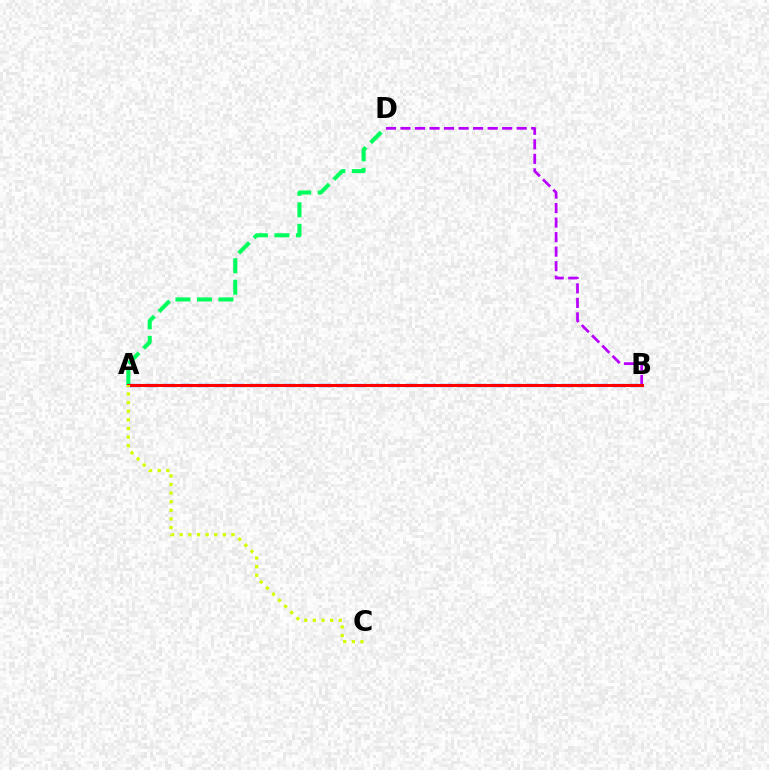{('A', 'D'): [{'color': '#00ff5c', 'line_style': 'dashed', 'thickness': 2.92}], ('B', 'D'): [{'color': '#b900ff', 'line_style': 'dashed', 'thickness': 1.97}], ('A', 'B'): [{'color': '#0074ff', 'line_style': 'dashed', 'thickness': 2.35}, {'color': '#ff0000', 'line_style': 'solid', 'thickness': 2.19}], ('A', 'C'): [{'color': '#d1ff00', 'line_style': 'dotted', 'thickness': 2.34}]}